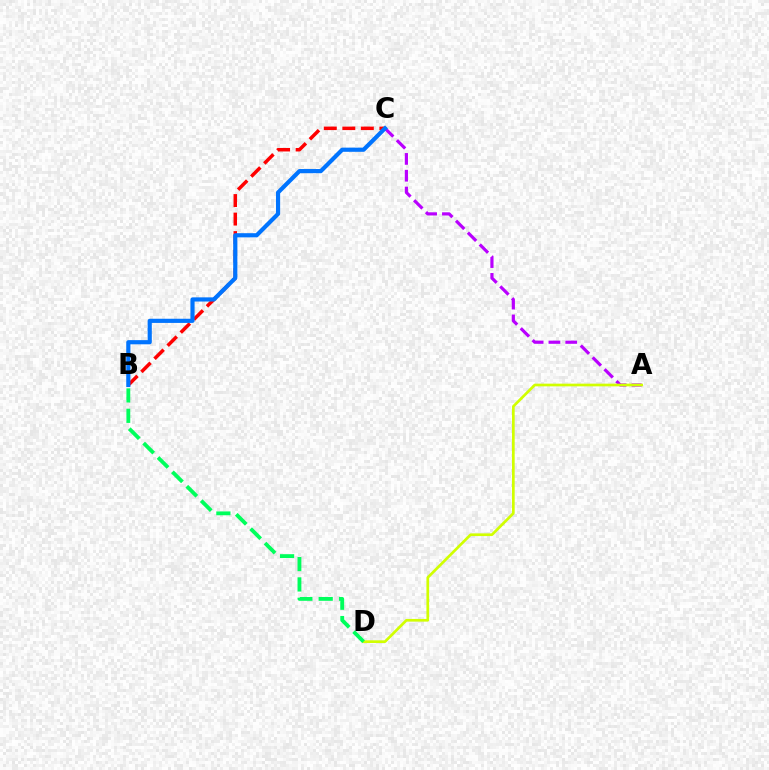{('A', 'C'): [{'color': '#b900ff', 'line_style': 'dashed', 'thickness': 2.28}], ('B', 'C'): [{'color': '#ff0000', 'line_style': 'dashed', 'thickness': 2.52}, {'color': '#0074ff', 'line_style': 'solid', 'thickness': 3.0}], ('A', 'D'): [{'color': '#d1ff00', 'line_style': 'solid', 'thickness': 1.94}], ('B', 'D'): [{'color': '#00ff5c', 'line_style': 'dashed', 'thickness': 2.76}]}